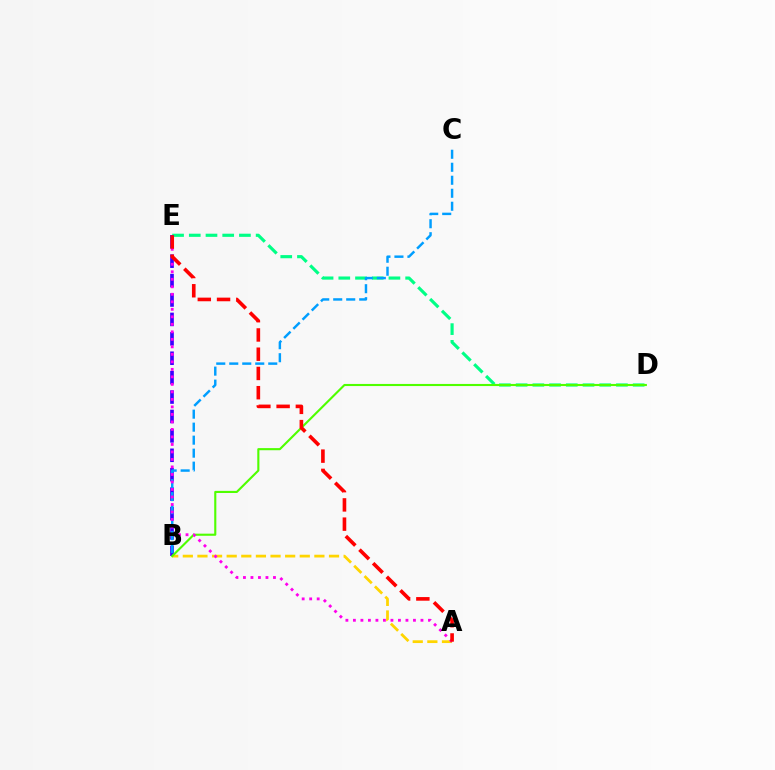{('D', 'E'): [{'color': '#00ff86', 'line_style': 'dashed', 'thickness': 2.27}], ('B', 'E'): [{'color': '#3700ff', 'line_style': 'dashed', 'thickness': 2.64}], ('A', 'B'): [{'color': '#ffd500', 'line_style': 'dashed', 'thickness': 1.99}], ('B', 'C'): [{'color': '#009eff', 'line_style': 'dashed', 'thickness': 1.77}], ('B', 'D'): [{'color': '#4fff00', 'line_style': 'solid', 'thickness': 1.52}], ('A', 'E'): [{'color': '#ff00ed', 'line_style': 'dotted', 'thickness': 2.04}, {'color': '#ff0000', 'line_style': 'dashed', 'thickness': 2.61}]}